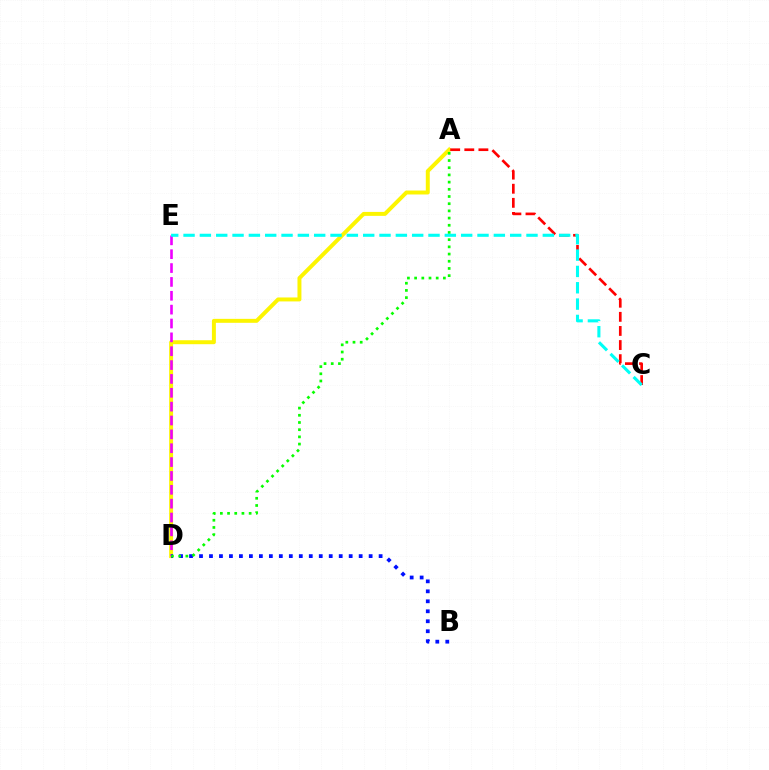{('A', 'D'): [{'color': '#fcf500', 'line_style': 'solid', 'thickness': 2.85}, {'color': '#08ff00', 'line_style': 'dotted', 'thickness': 1.95}], ('D', 'E'): [{'color': '#ee00ff', 'line_style': 'dashed', 'thickness': 1.88}], ('B', 'D'): [{'color': '#0010ff', 'line_style': 'dotted', 'thickness': 2.71}], ('A', 'C'): [{'color': '#ff0000', 'line_style': 'dashed', 'thickness': 1.92}], ('C', 'E'): [{'color': '#00fff6', 'line_style': 'dashed', 'thickness': 2.22}]}